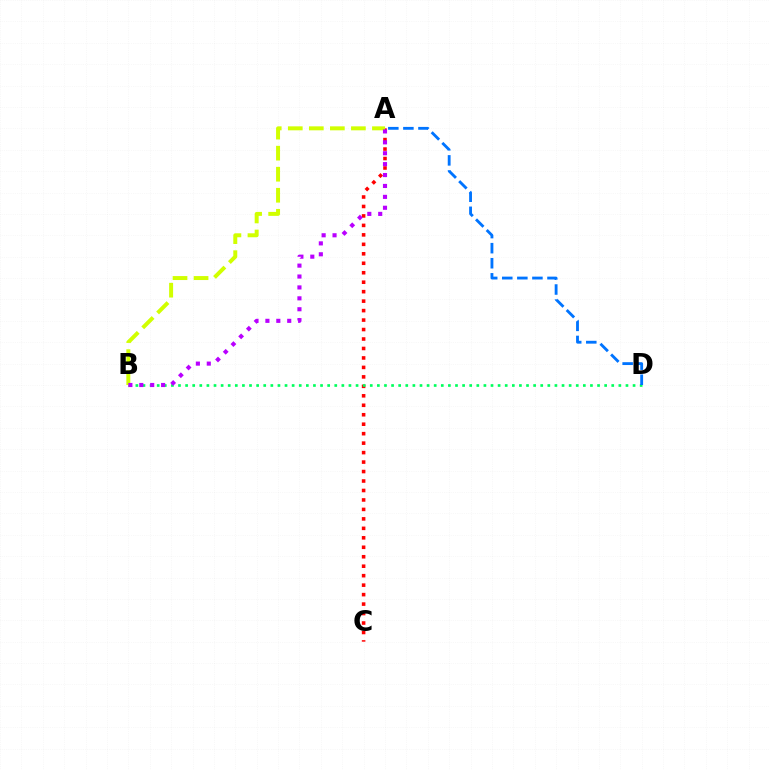{('A', 'C'): [{'color': '#ff0000', 'line_style': 'dotted', 'thickness': 2.57}], ('B', 'D'): [{'color': '#00ff5c', 'line_style': 'dotted', 'thickness': 1.93}], ('A', 'B'): [{'color': '#d1ff00', 'line_style': 'dashed', 'thickness': 2.86}, {'color': '#b900ff', 'line_style': 'dotted', 'thickness': 2.96}], ('A', 'D'): [{'color': '#0074ff', 'line_style': 'dashed', 'thickness': 2.05}]}